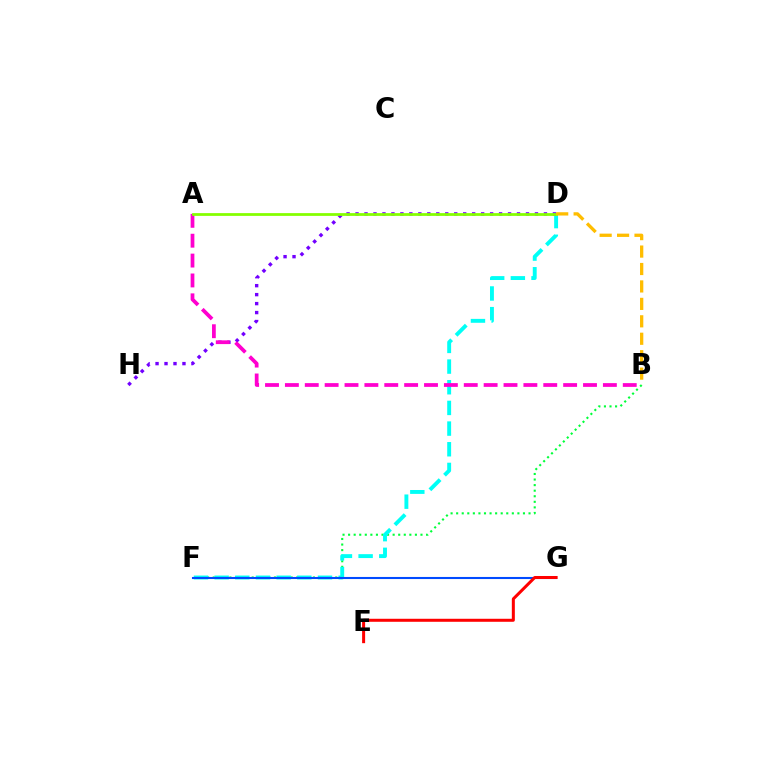{('B', 'F'): [{'color': '#00ff39', 'line_style': 'dotted', 'thickness': 1.51}], ('D', 'F'): [{'color': '#00fff6', 'line_style': 'dashed', 'thickness': 2.81}], ('D', 'H'): [{'color': '#7200ff', 'line_style': 'dotted', 'thickness': 2.44}], ('A', 'B'): [{'color': '#ff00cf', 'line_style': 'dashed', 'thickness': 2.7}], ('A', 'D'): [{'color': '#84ff00', 'line_style': 'solid', 'thickness': 1.99}], ('F', 'G'): [{'color': '#004bff', 'line_style': 'solid', 'thickness': 1.5}], ('E', 'G'): [{'color': '#ff0000', 'line_style': 'solid', 'thickness': 2.17}], ('B', 'D'): [{'color': '#ffbd00', 'line_style': 'dashed', 'thickness': 2.37}]}